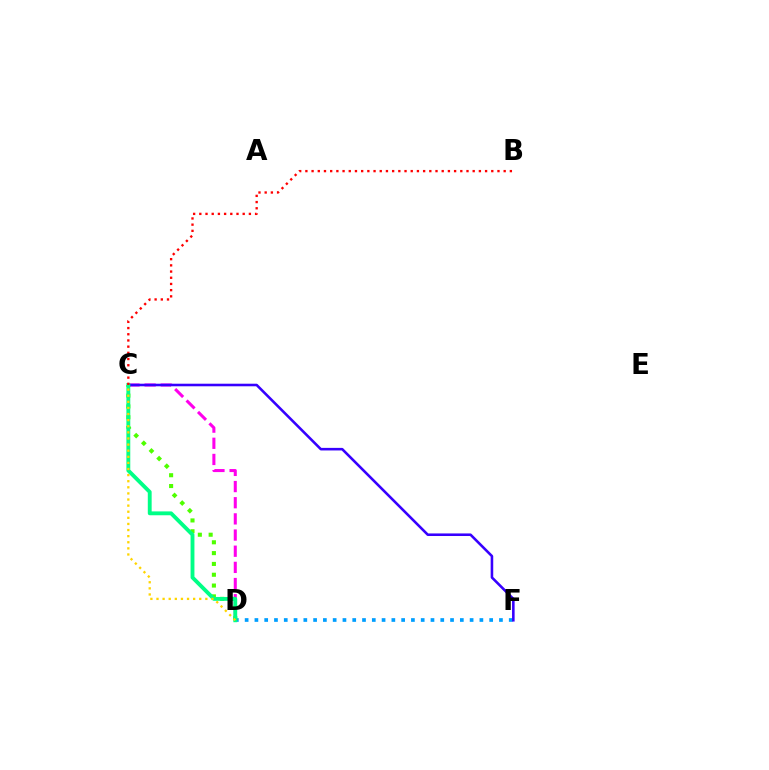{('C', 'D'): [{'color': '#ff00ed', 'line_style': 'dashed', 'thickness': 2.2}, {'color': '#4fff00', 'line_style': 'dotted', 'thickness': 2.94}, {'color': '#00ff86', 'line_style': 'solid', 'thickness': 2.78}, {'color': '#ffd500', 'line_style': 'dotted', 'thickness': 1.66}], ('D', 'F'): [{'color': '#009eff', 'line_style': 'dotted', 'thickness': 2.66}], ('C', 'F'): [{'color': '#3700ff', 'line_style': 'solid', 'thickness': 1.86}], ('B', 'C'): [{'color': '#ff0000', 'line_style': 'dotted', 'thickness': 1.68}]}